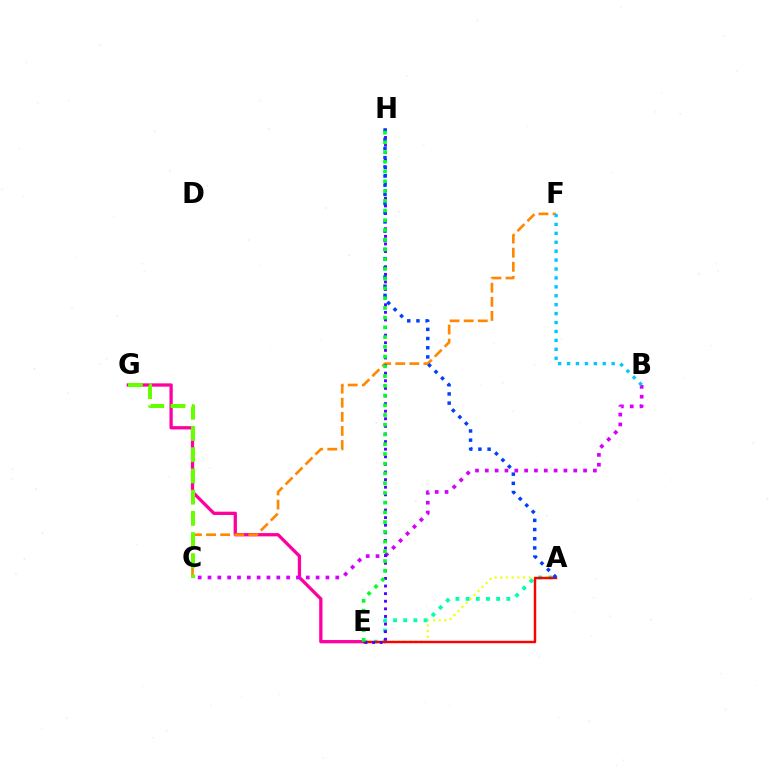{('E', 'G'): [{'color': '#ff00a0', 'line_style': 'solid', 'thickness': 2.37}], ('C', 'F'): [{'color': '#ff8800', 'line_style': 'dashed', 'thickness': 1.92}], ('C', 'G'): [{'color': '#66ff00', 'line_style': 'dashed', 'thickness': 2.88}], ('B', 'C'): [{'color': '#d600ff', 'line_style': 'dotted', 'thickness': 2.67}], ('A', 'E'): [{'color': '#eeff00', 'line_style': 'dotted', 'thickness': 1.54}, {'color': '#00ffaf', 'line_style': 'dotted', 'thickness': 2.77}, {'color': '#ff0000', 'line_style': 'solid', 'thickness': 1.75}], ('E', 'H'): [{'color': '#4f00ff', 'line_style': 'dotted', 'thickness': 2.07}, {'color': '#00ff27', 'line_style': 'dotted', 'thickness': 2.65}], ('B', 'F'): [{'color': '#00c7ff', 'line_style': 'dotted', 'thickness': 2.42}], ('A', 'H'): [{'color': '#003fff', 'line_style': 'dotted', 'thickness': 2.49}]}